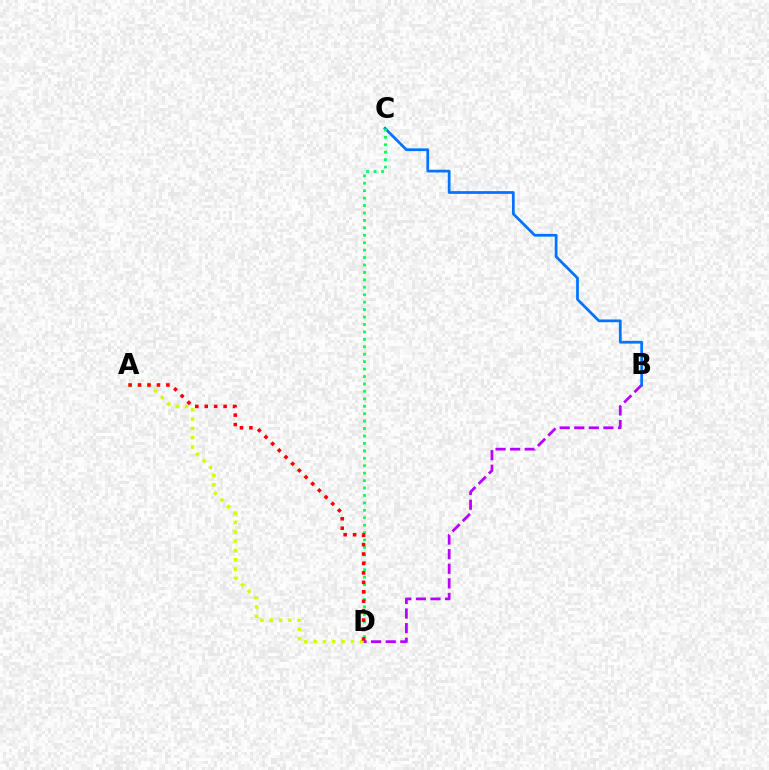{('B', 'D'): [{'color': '#b900ff', 'line_style': 'dashed', 'thickness': 1.98}], ('B', 'C'): [{'color': '#0074ff', 'line_style': 'solid', 'thickness': 1.98}], ('A', 'D'): [{'color': '#d1ff00', 'line_style': 'dotted', 'thickness': 2.53}, {'color': '#ff0000', 'line_style': 'dotted', 'thickness': 2.57}], ('C', 'D'): [{'color': '#00ff5c', 'line_style': 'dotted', 'thickness': 2.02}]}